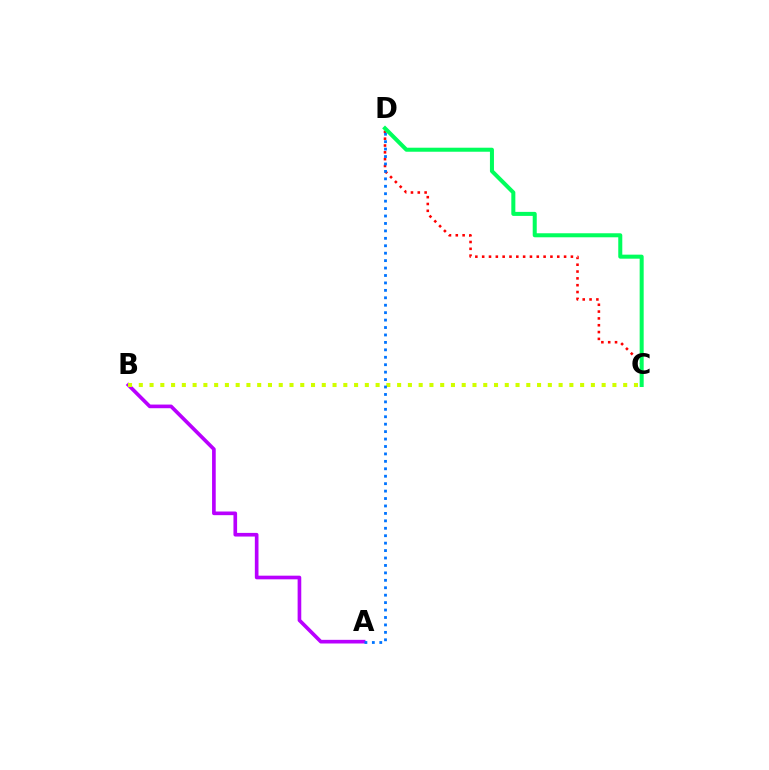{('C', 'D'): [{'color': '#ff0000', 'line_style': 'dotted', 'thickness': 1.85}, {'color': '#00ff5c', 'line_style': 'solid', 'thickness': 2.9}], ('A', 'B'): [{'color': '#b900ff', 'line_style': 'solid', 'thickness': 2.63}], ('B', 'C'): [{'color': '#d1ff00', 'line_style': 'dotted', 'thickness': 2.92}], ('A', 'D'): [{'color': '#0074ff', 'line_style': 'dotted', 'thickness': 2.02}]}